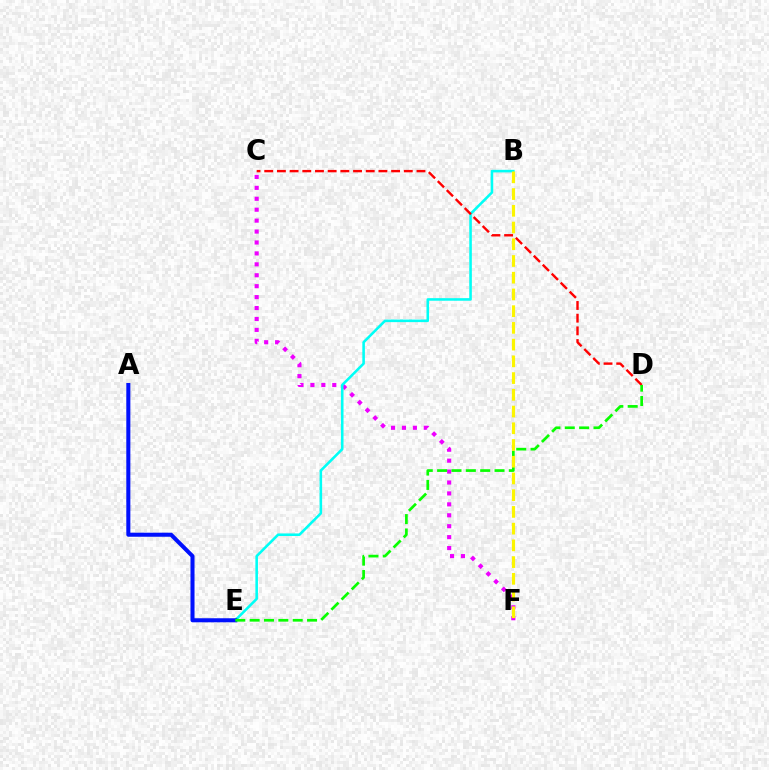{('C', 'F'): [{'color': '#ee00ff', 'line_style': 'dotted', 'thickness': 2.97}], ('B', 'E'): [{'color': '#00fff6', 'line_style': 'solid', 'thickness': 1.85}], ('A', 'E'): [{'color': '#0010ff', 'line_style': 'solid', 'thickness': 2.91}], ('C', 'D'): [{'color': '#ff0000', 'line_style': 'dashed', 'thickness': 1.72}], ('D', 'E'): [{'color': '#08ff00', 'line_style': 'dashed', 'thickness': 1.95}], ('B', 'F'): [{'color': '#fcf500', 'line_style': 'dashed', 'thickness': 2.27}]}